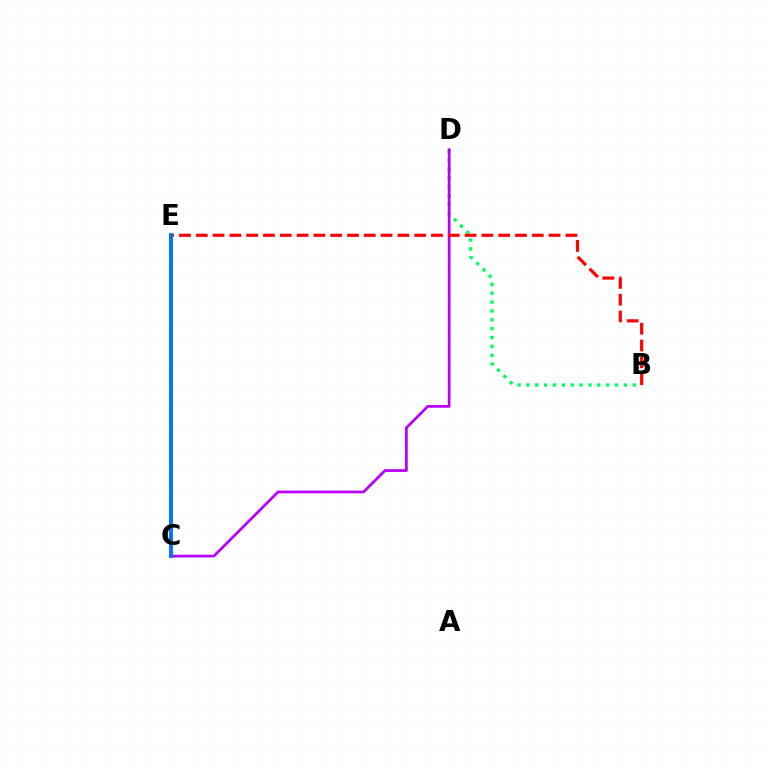{('B', 'D'): [{'color': '#00ff5c', 'line_style': 'dotted', 'thickness': 2.41}], ('C', 'E'): [{'color': '#d1ff00', 'line_style': 'dotted', 'thickness': 2.54}, {'color': '#0074ff', 'line_style': 'solid', 'thickness': 2.79}], ('C', 'D'): [{'color': '#b900ff', 'line_style': 'solid', 'thickness': 1.98}], ('B', 'E'): [{'color': '#ff0000', 'line_style': 'dashed', 'thickness': 2.28}]}